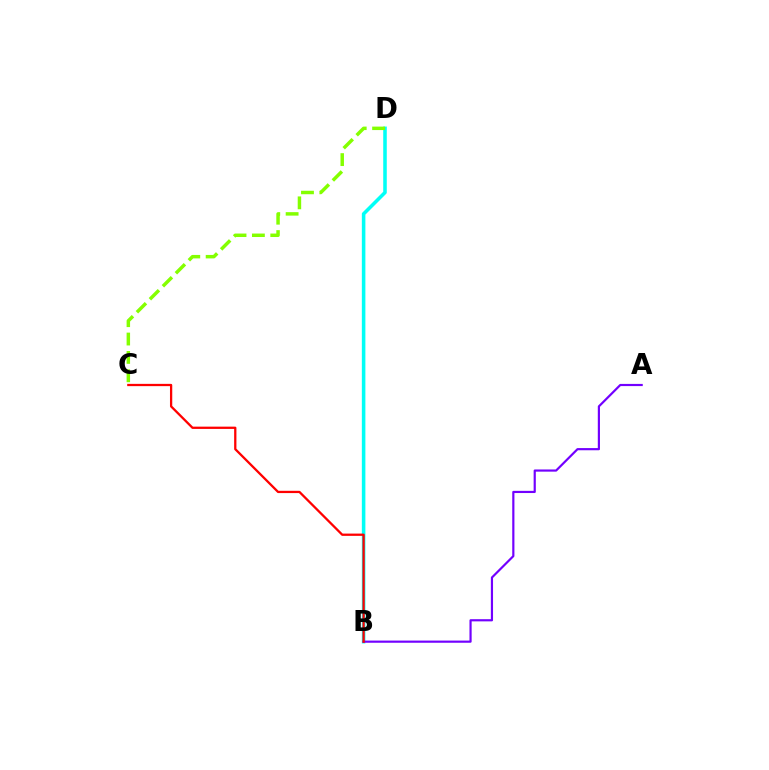{('B', 'D'): [{'color': '#00fff6', 'line_style': 'solid', 'thickness': 2.56}], ('A', 'B'): [{'color': '#7200ff', 'line_style': 'solid', 'thickness': 1.57}], ('B', 'C'): [{'color': '#ff0000', 'line_style': 'solid', 'thickness': 1.64}], ('C', 'D'): [{'color': '#84ff00', 'line_style': 'dashed', 'thickness': 2.5}]}